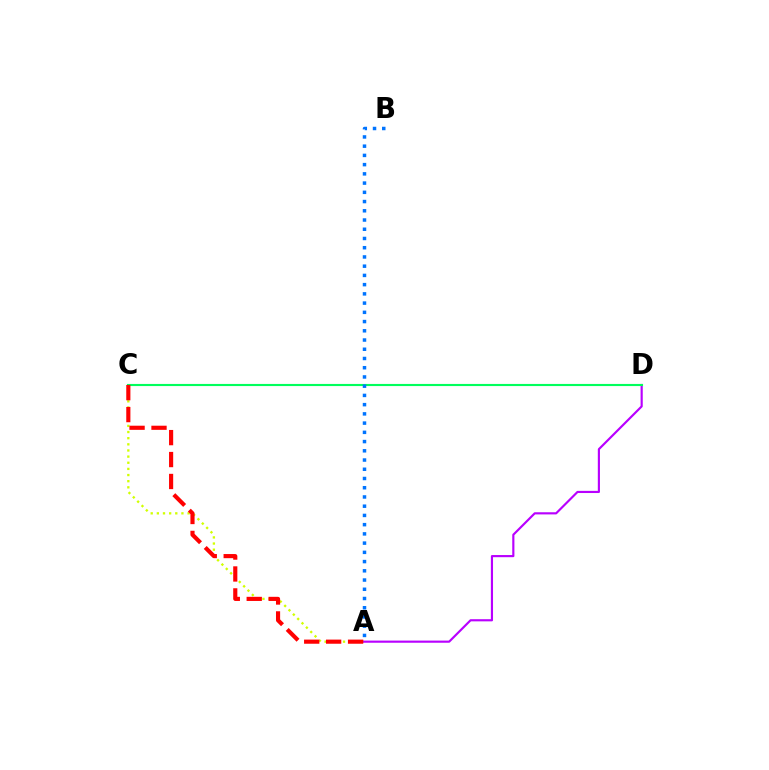{('A', 'C'): [{'color': '#d1ff00', 'line_style': 'dotted', 'thickness': 1.67}, {'color': '#ff0000', 'line_style': 'dashed', 'thickness': 2.98}], ('A', 'D'): [{'color': '#b900ff', 'line_style': 'solid', 'thickness': 1.55}], ('C', 'D'): [{'color': '#00ff5c', 'line_style': 'solid', 'thickness': 1.54}], ('A', 'B'): [{'color': '#0074ff', 'line_style': 'dotted', 'thickness': 2.51}]}